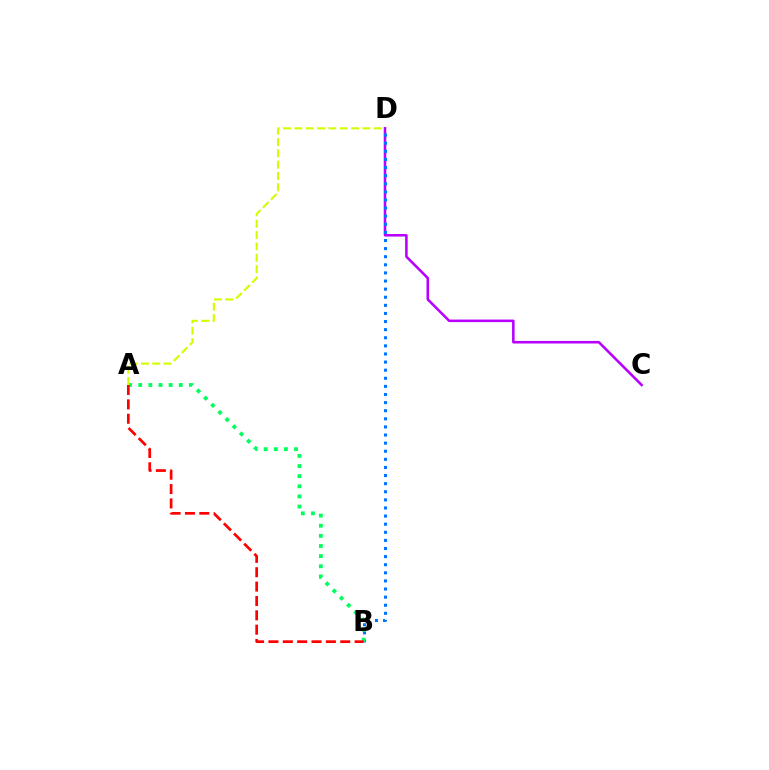{('C', 'D'): [{'color': '#b900ff', 'line_style': 'solid', 'thickness': 1.84}], ('B', 'D'): [{'color': '#0074ff', 'line_style': 'dotted', 'thickness': 2.2}], ('A', 'B'): [{'color': '#00ff5c', 'line_style': 'dotted', 'thickness': 2.75}, {'color': '#ff0000', 'line_style': 'dashed', 'thickness': 1.95}], ('A', 'D'): [{'color': '#d1ff00', 'line_style': 'dashed', 'thickness': 1.54}]}